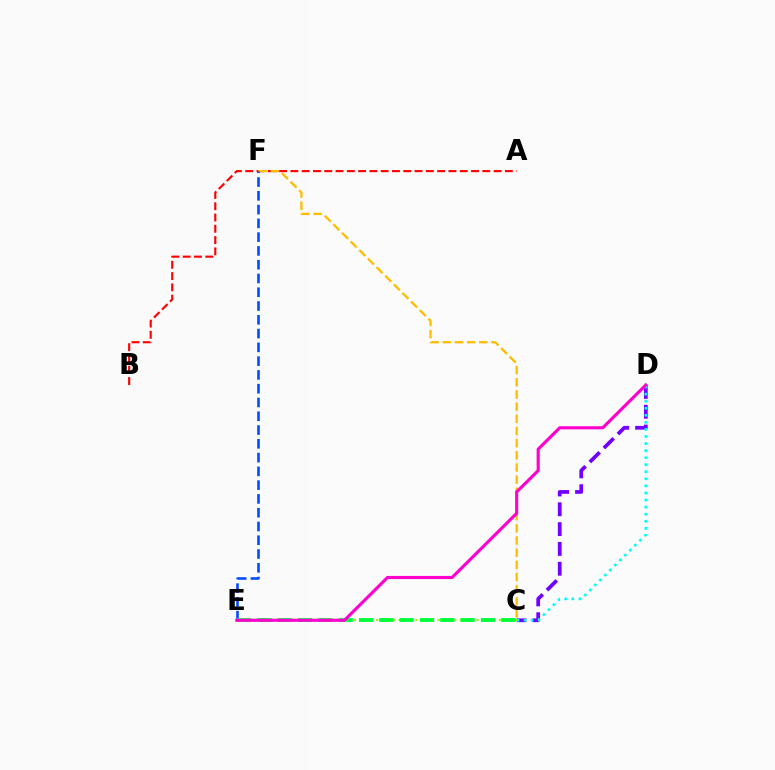{('C', 'D'): [{'color': '#7200ff', 'line_style': 'dashed', 'thickness': 2.69}, {'color': '#00fff6', 'line_style': 'dotted', 'thickness': 1.92}], ('A', 'B'): [{'color': '#ff0000', 'line_style': 'dashed', 'thickness': 1.53}], ('C', 'F'): [{'color': '#ffbd00', 'line_style': 'dashed', 'thickness': 1.65}], ('E', 'F'): [{'color': '#004bff', 'line_style': 'dashed', 'thickness': 1.87}], ('C', 'E'): [{'color': '#84ff00', 'line_style': 'dotted', 'thickness': 1.51}, {'color': '#00ff39', 'line_style': 'dashed', 'thickness': 2.76}], ('D', 'E'): [{'color': '#ff00cf', 'line_style': 'solid', 'thickness': 2.25}]}